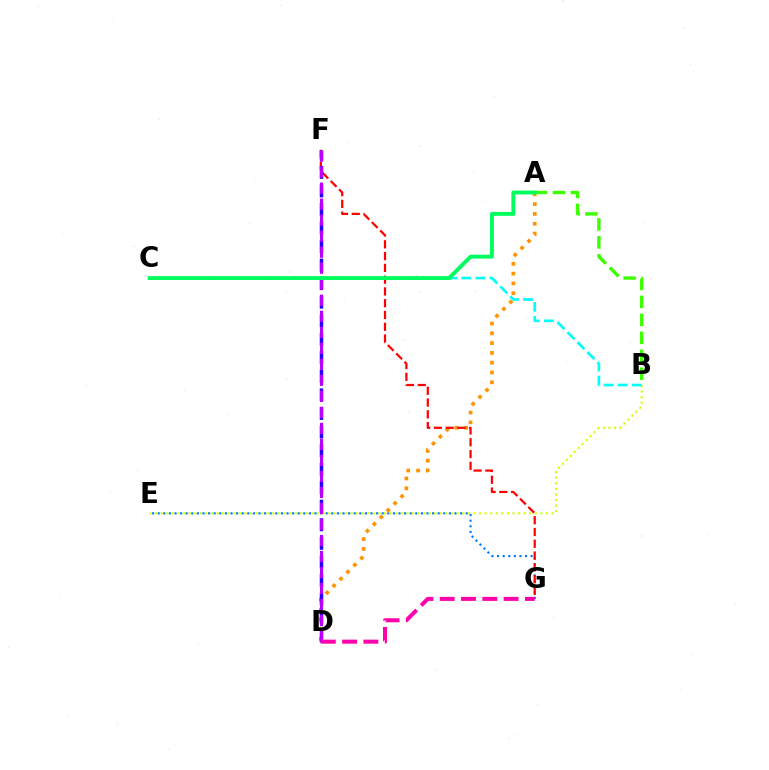{('E', 'G'): [{'color': '#0074ff', 'line_style': 'dotted', 'thickness': 1.52}], ('A', 'D'): [{'color': '#ff9400', 'line_style': 'dotted', 'thickness': 2.66}], ('F', 'G'): [{'color': '#ff0000', 'line_style': 'dashed', 'thickness': 1.6}], ('A', 'B'): [{'color': '#3dff00', 'line_style': 'dashed', 'thickness': 2.44}], ('B', 'E'): [{'color': '#d1ff00', 'line_style': 'dotted', 'thickness': 1.52}], ('D', 'F'): [{'color': '#2500ff', 'line_style': 'dashed', 'thickness': 2.52}, {'color': '#b900ff', 'line_style': 'dashed', 'thickness': 2.18}], ('D', 'G'): [{'color': '#ff00ac', 'line_style': 'dashed', 'thickness': 2.89}], ('B', 'C'): [{'color': '#00fff6', 'line_style': 'dashed', 'thickness': 1.92}], ('A', 'C'): [{'color': '#00ff5c', 'line_style': 'solid', 'thickness': 2.8}]}